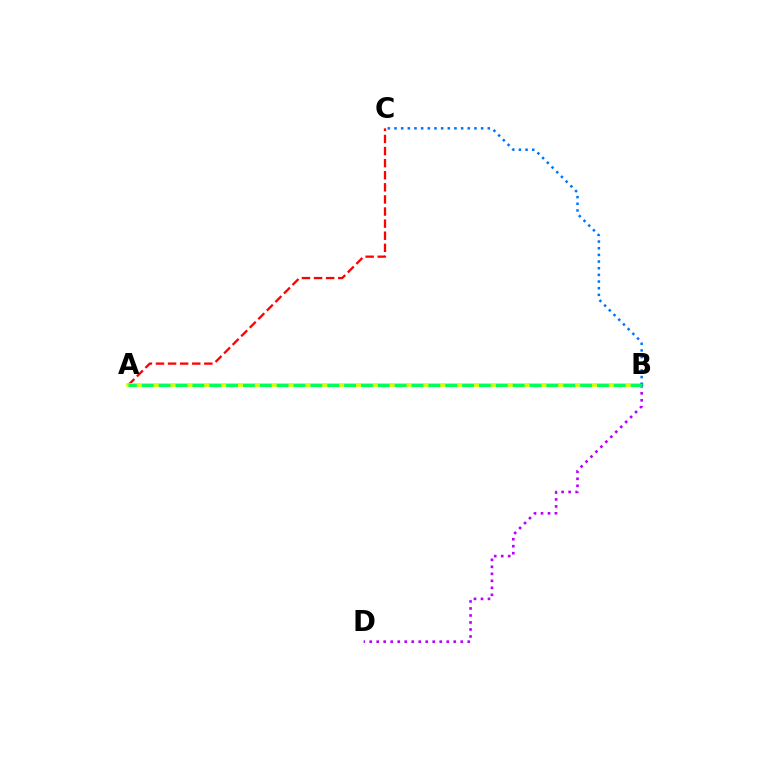{('A', 'C'): [{'color': '#ff0000', 'line_style': 'dashed', 'thickness': 1.64}], ('A', 'B'): [{'color': '#d1ff00', 'line_style': 'solid', 'thickness': 2.61}, {'color': '#00ff5c', 'line_style': 'dashed', 'thickness': 2.29}], ('B', 'C'): [{'color': '#0074ff', 'line_style': 'dotted', 'thickness': 1.81}], ('B', 'D'): [{'color': '#b900ff', 'line_style': 'dotted', 'thickness': 1.9}]}